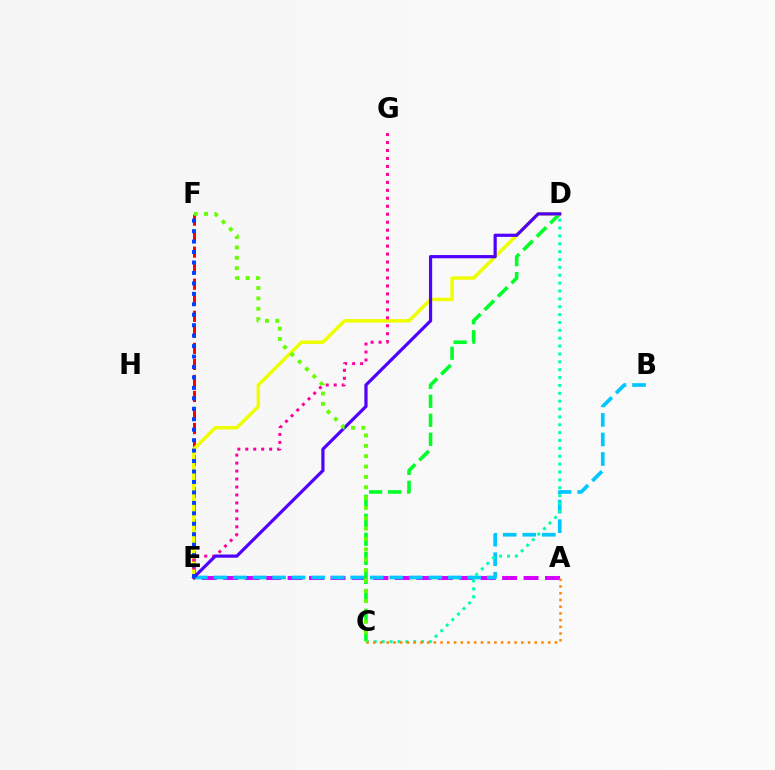{('A', 'E'): [{'color': '#d600ff', 'line_style': 'dashed', 'thickness': 2.91}], ('B', 'E'): [{'color': '#00c7ff', 'line_style': 'dashed', 'thickness': 2.65}], ('C', 'D'): [{'color': '#00ff27', 'line_style': 'dashed', 'thickness': 2.58}, {'color': '#00ffaf', 'line_style': 'dotted', 'thickness': 2.14}], ('E', 'F'): [{'color': '#ff0000', 'line_style': 'dashed', 'thickness': 2.18}, {'color': '#003fff', 'line_style': 'dotted', 'thickness': 2.84}], ('D', 'E'): [{'color': '#eeff00', 'line_style': 'solid', 'thickness': 2.51}, {'color': '#4f00ff', 'line_style': 'solid', 'thickness': 2.3}], ('E', 'G'): [{'color': '#ff00a0', 'line_style': 'dotted', 'thickness': 2.16}], ('A', 'C'): [{'color': '#ff8800', 'line_style': 'dotted', 'thickness': 1.83}], ('C', 'F'): [{'color': '#66ff00', 'line_style': 'dotted', 'thickness': 2.81}]}